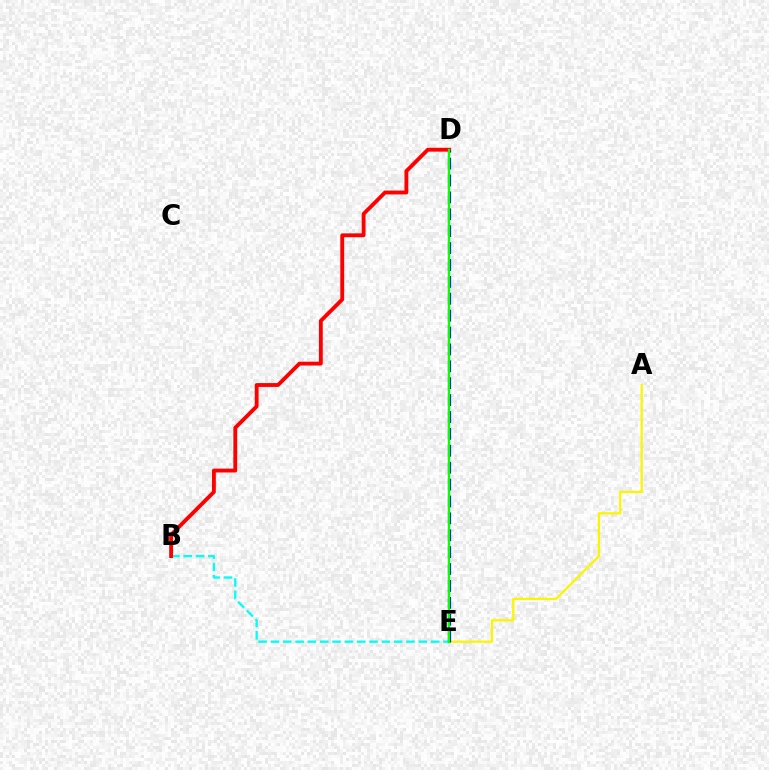{('A', 'E'): [{'color': '#fcf500', 'line_style': 'solid', 'thickness': 1.65}], ('D', 'E'): [{'color': '#ee00ff', 'line_style': 'dashed', 'thickness': 1.53}, {'color': '#0010ff', 'line_style': 'dashed', 'thickness': 2.29}, {'color': '#08ff00', 'line_style': 'solid', 'thickness': 1.67}], ('B', 'E'): [{'color': '#00fff6', 'line_style': 'dashed', 'thickness': 1.67}], ('B', 'D'): [{'color': '#ff0000', 'line_style': 'solid', 'thickness': 2.77}]}